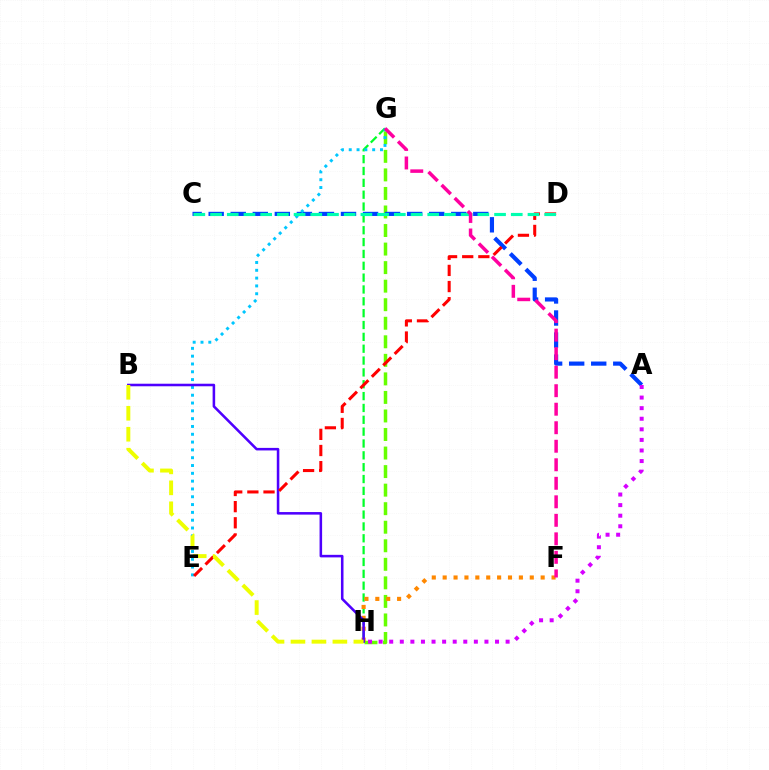{('G', 'H'): [{'color': '#00ff27', 'line_style': 'dashed', 'thickness': 1.61}, {'color': '#66ff00', 'line_style': 'dashed', 'thickness': 2.52}], ('A', 'C'): [{'color': '#003fff', 'line_style': 'dashed', 'thickness': 3.0}], ('E', 'G'): [{'color': '#00c7ff', 'line_style': 'dotted', 'thickness': 2.12}], ('F', 'H'): [{'color': '#ff8800', 'line_style': 'dotted', 'thickness': 2.96}], ('B', 'H'): [{'color': '#4f00ff', 'line_style': 'solid', 'thickness': 1.84}, {'color': '#eeff00', 'line_style': 'dashed', 'thickness': 2.85}], ('A', 'H'): [{'color': '#d600ff', 'line_style': 'dotted', 'thickness': 2.87}], ('D', 'E'): [{'color': '#ff0000', 'line_style': 'dashed', 'thickness': 2.19}], ('C', 'D'): [{'color': '#00ffaf', 'line_style': 'dashed', 'thickness': 2.27}], ('F', 'G'): [{'color': '#ff00a0', 'line_style': 'dashed', 'thickness': 2.52}]}